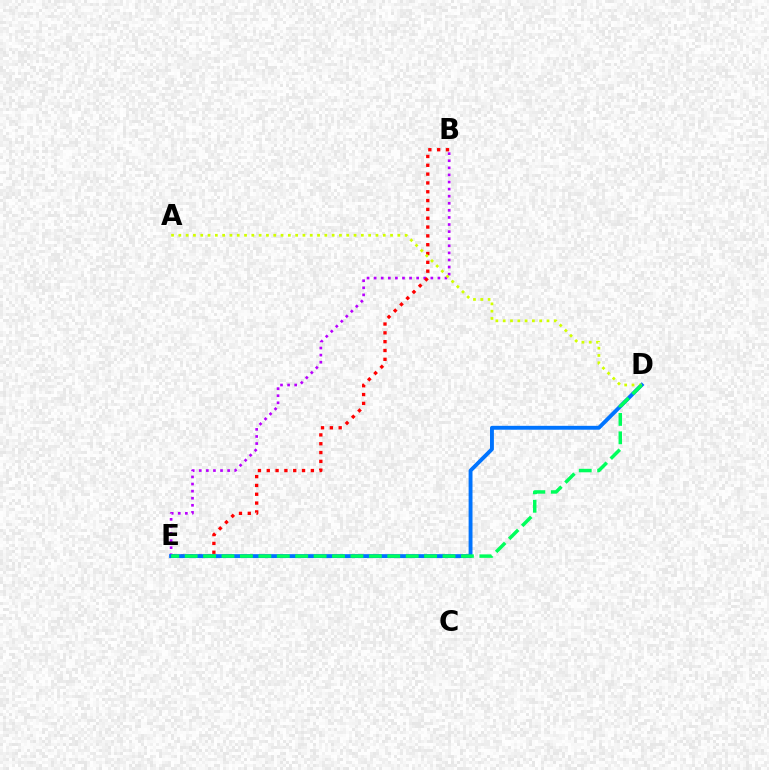{('B', 'E'): [{'color': '#b900ff', 'line_style': 'dotted', 'thickness': 1.93}, {'color': '#ff0000', 'line_style': 'dotted', 'thickness': 2.4}], ('D', 'E'): [{'color': '#0074ff', 'line_style': 'solid', 'thickness': 2.8}, {'color': '#00ff5c', 'line_style': 'dashed', 'thickness': 2.5}], ('A', 'D'): [{'color': '#d1ff00', 'line_style': 'dotted', 'thickness': 1.98}]}